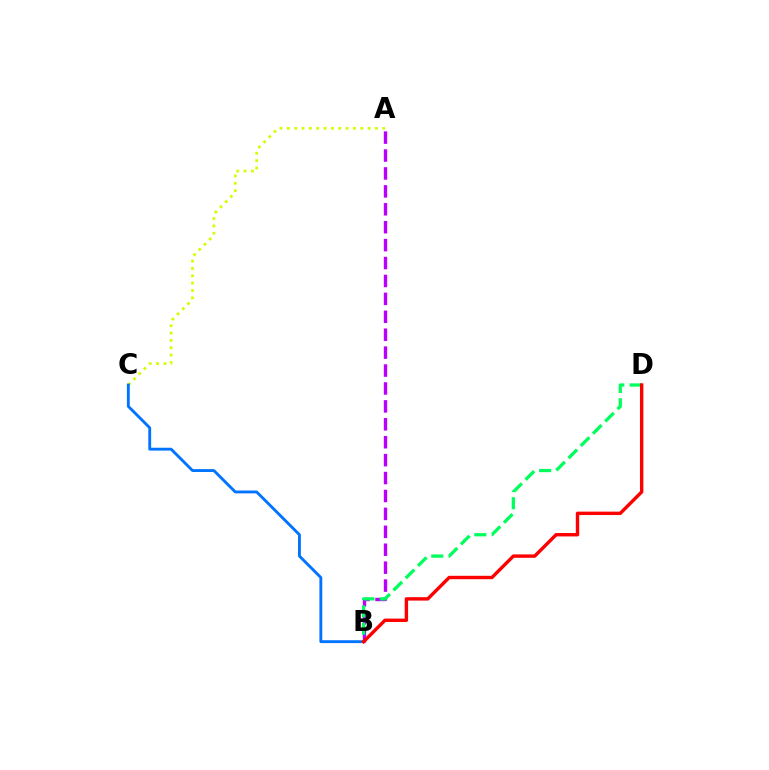{('A', 'C'): [{'color': '#d1ff00', 'line_style': 'dotted', 'thickness': 2.0}], ('A', 'B'): [{'color': '#b900ff', 'line_style': 'dashed', 'thickness': 2.43}], ('B', 'C'): [{'color': '#0074ff', 'line_style': 'solid', 'thickness': 2.06}], ('B', 'D'): [{'color': '#00ff5c', 'line_style': 'dashed', 'thickness': 2.35}, {'color': '#ff0000', 'line_style': 'solid', 'thickness': 2.45}]}